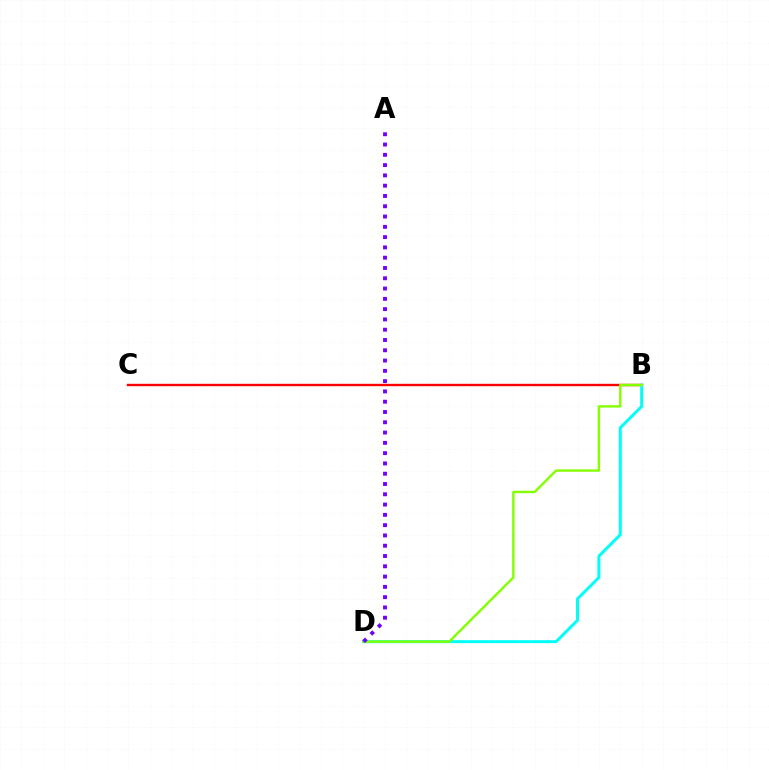{('B', 'C'): [{'color': '#ff0000', 'line_style': 'solid', 'thickness': 1.71}], ('B', 'D'): [{'color': '#00fff6', 'line_style': 'solid', 'thickness': 2.15}, {'color': '#84ff00', 'line_style': 'solid', 'thickness': 1.72}], ('A', 'D'): [{'color': '#7200ff', 'line_style': 'dotted', 'thickness': 2.79}]}